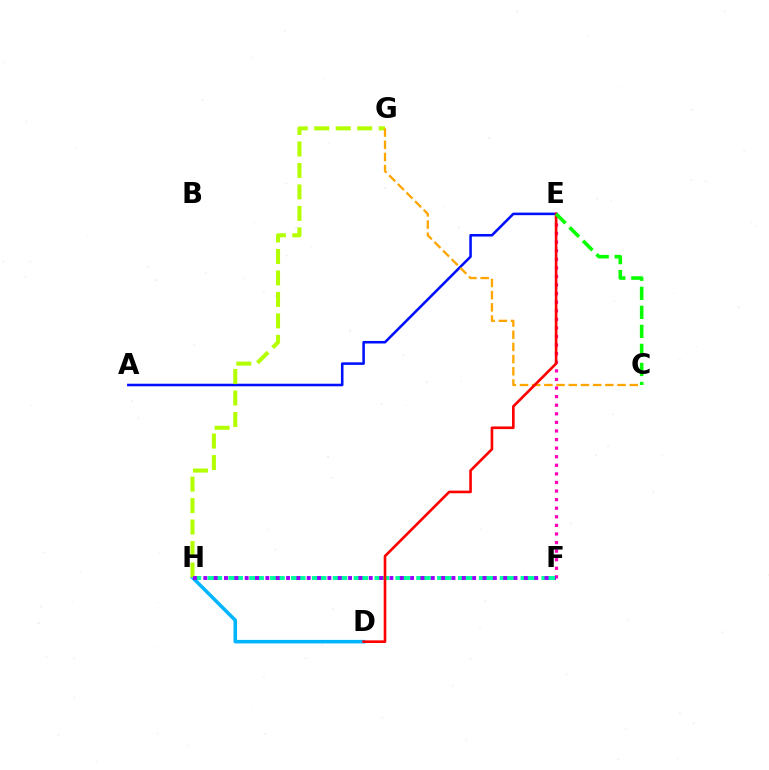{('A', 'E'): [{'color': '#0010ff', 'line_style': 'solid', 'thickness': 1.84}], ('D', 'H'): [{'color': '#00b5ff', 'line_style': 'solid', 'thickness': 2.55}], ('G', 'H'): [{'color': '#b3ff00', 'line_style': 'dashed', 'thickness': 2.92}], ('E', 'F'): [{'color': '#ff00bd', 'line_style': 'dotted', 'thickness': 2.33}], ('F', 'H'): [{'color': '#00ff9d', 'line_style': 'dashed', 'thickness': 2.83}, {'color': '#9b00ff', 'line_style': 'dotted', 'thickness': 2.81}], ('C', 'G'): [{'color': '#ffa500', 'line_style': 'dashed', 'thickness': 1.66}], ('D', 'E'): [{'color': '#ff0000', 'line_style': 'solid', 'thickness': 1.9}], ('C', 'E'): [{'color': '#08ff00', 'line_style': 'dashed', 'thickness': 2.59}]}